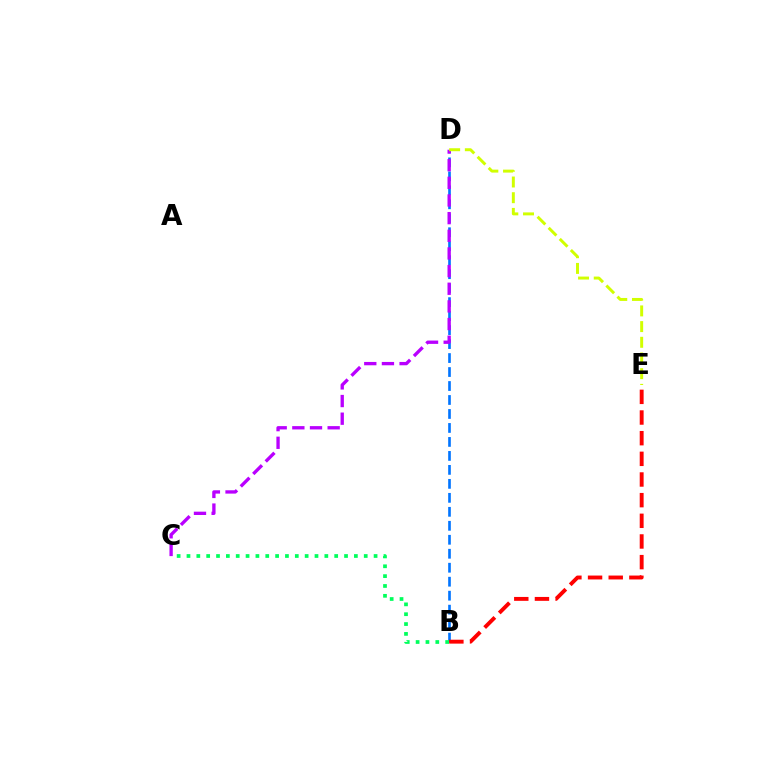{('B', 'D'): [{'color': '#0074ff', 'line_style': 'dashed', 'thickness': 1.9}], ('C', 'D'): [{'color': '#b900ff', 'line_style': 'dashed', 'thickness': 2.4}], ('D', 'E'): [{'color': '#d1ff00', 'line_style': 'dashed', 'thickness': 2.13}], ('B', 'C'): [{'color': '#00ff5c', 'line_style': 'dotted', 'thickness': 2.68}], ('B', 'E'): [{'color': '#ff0000', 'line_style': 'dashed', 'thickness': 2.81}]}